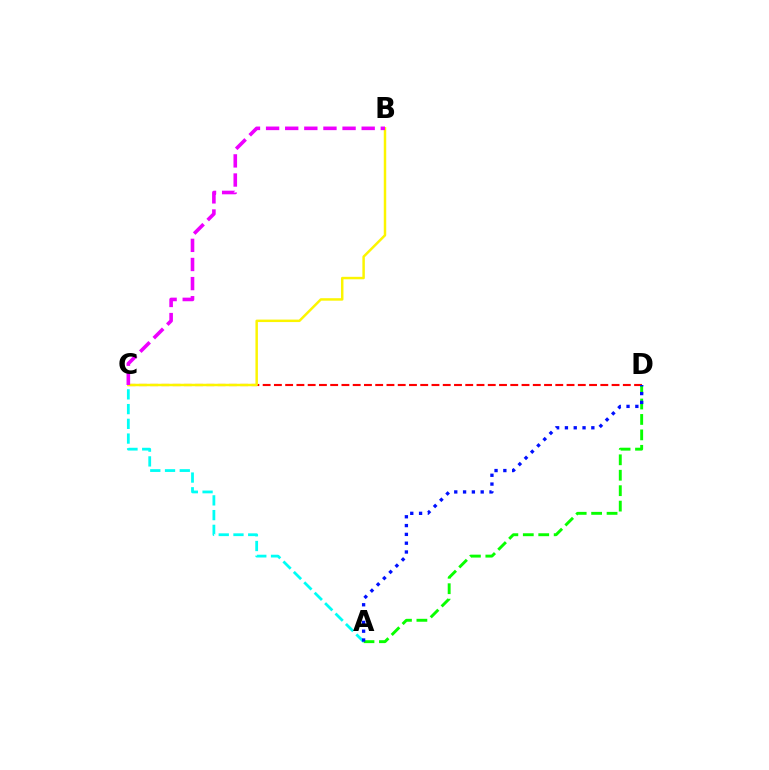{('A', 'C'): [{'color': '#00fff6', 'line_style': 'dashed', 'thickness': 2.0}], ('C', 'D'): [{'color': '#ff0000', 'line_style': 'dashed', 'thickness': 1.53}], ('B', 'C'): [{'color': '#fcf500', 'line_style': 'solid', 'thickness': 1.78}, {'color': '#ee00ff', 'line_style': 'dashed', 'thickness': 2.6}], ('A', 'D'): [{'color': '#08ff00', 'line_style': 'dashed', 'thickness': 2.1}, {'color': '#0010ff', 'line_style': 'dotted', 'thickness': 2.39}]}